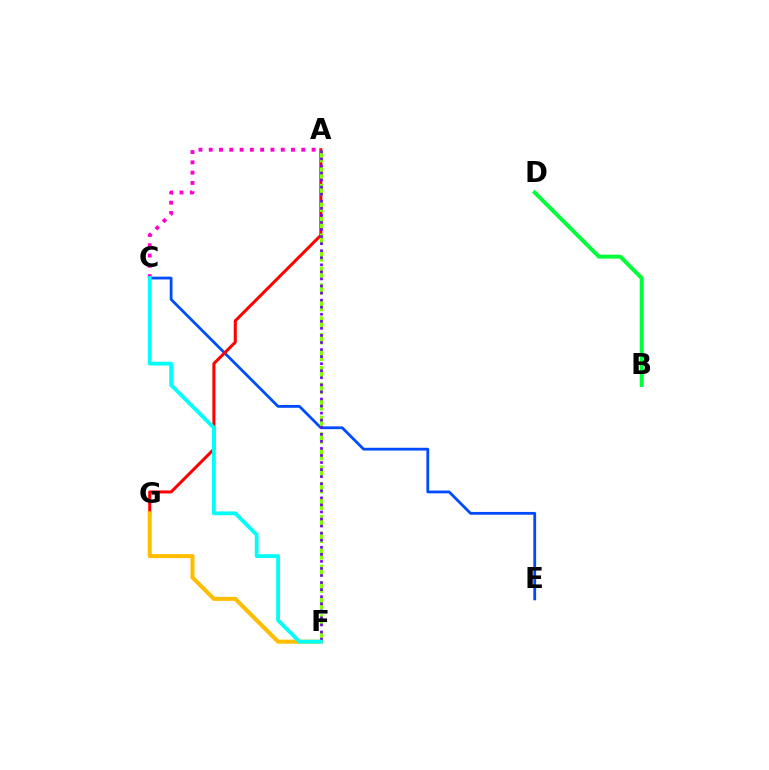{('C', 'E'): [{'color': '#004bff', 'line_style': 'solid', 'thickness': 2.0}], ('A', 'G'): [{'color': '#ff0000', 'line_style': 'solid', 'thickness': 2.18}], ('A', 'F'): [{'color': '#84ff00', 'line_style': 'dashed', 'thickness': 2.25}, {'color': '#7200ff', 'line_style': 'dotted', 'thickness': 1.92}], ('A', 'C'): [{'color': '#ff00cf', 'line_style': 'dotted', 'thickness': 2.79}], ('F', 'G'): [{'color': '#ffbd00', 'line_style': 'solid', 'thickness': 2.91}], ('B', 'D'): [{'color': '#00ff39', 'line_style': 'solid', 'thickness': 2.82}], ('C', 'F'): [{'color': '#00fff6', 'line_style': 'solid', 'thickness': 2.75}]}